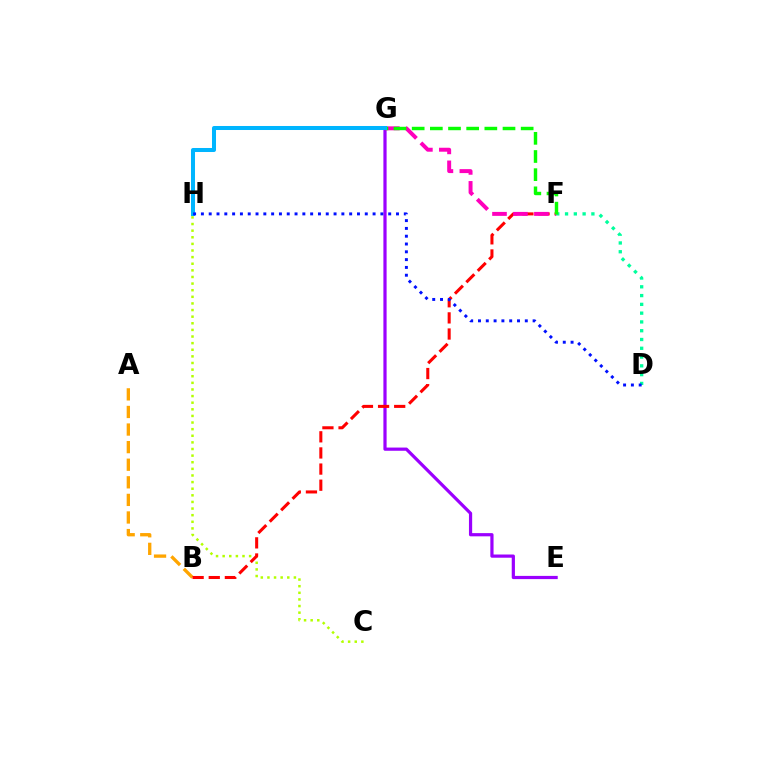{('C', 'H'): [{'color': '#b3ff00', 'line_style': 'dotted', 'thickness': 1.8}], ('E', 'G'): [{'color': '#9b00ff', 'line_style': 'solid', 'thickness': 2.31}], ('A', 'B'): [{'color': '#ffa500', 'line_style': 'dashed', 'thickness': 2.39}], ('D', 'F'): [{'color': '#00ff9d', 'line_style': 'dotted', 'thickness': 2.39}], ('B', 'F'): [{'color': '#ff0000', 'line_style': 'dashed', 'thickness': 2.19}], ('F', 'G'): [{'color': '#ff00bd', 'line_style': 'dashed', 'thickness': 2.85}, {'color': '#08ff00', 'line_style': 'dashed', 'thickness': 2.47}], ('G', 'H'): [{'color': '#00b5ff', 'line_style': 'solid', 'thickness': 2.89}], ('D', 'H'): [{'color': '#0010ff', 'line_style': 'dotted', 'thickness': 2.12}]}